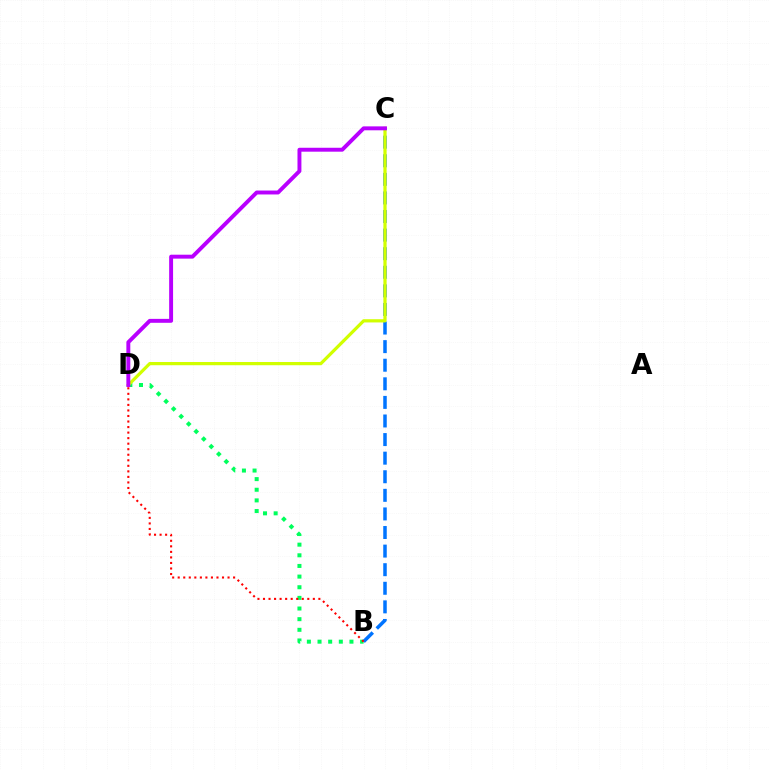{('B', 'D'): [{'color': '#00ff5c', 'line_style': 'dotted', 'thickness': 2.89}, {'color': '#ff0000', 'line_style': 'dotted', 'thickness': 1.5}], ('B', 'C'): [{'color': '#0074ff', 'line_style': 'dashed', 'thickness': 2.53}], ('C', 'D'): [{'color': '#d1ff00', 'line_style': 'solid', 'thickness': 2.32}, {'color': '#b900ff', 'line_style': 'solid', 'thickness': 2.83}]}